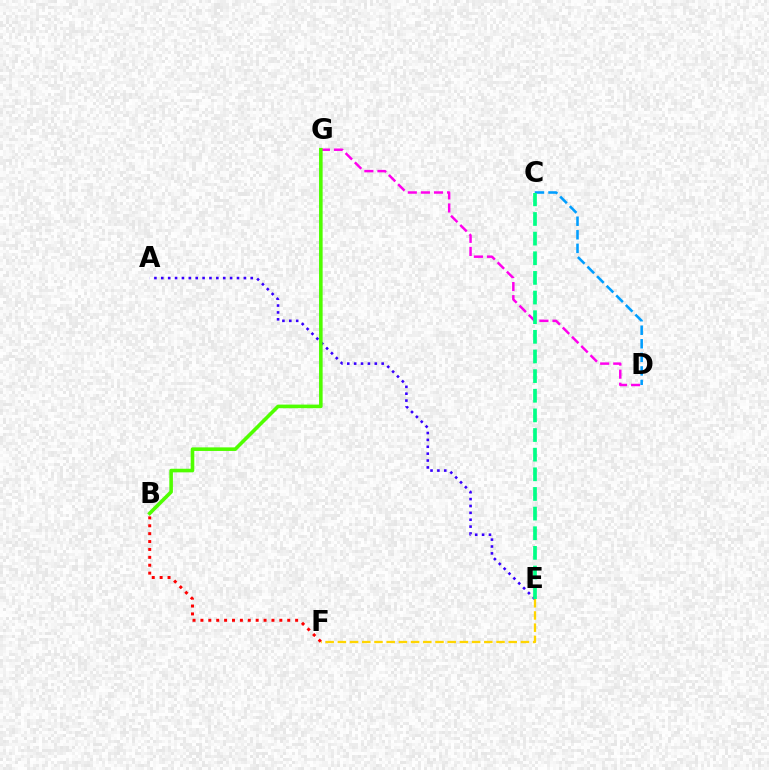{('E', 'F'): [{'color': '#ffd500', 'line_style': 'dashed', 'thickness': 1.66}], ('D', 'G'): [{'color': '#ff00ed', 'line_style': 'dashed', 'thickness': 1.78}], ('A', 'E'): [{'color': '#3700ff', 'line_style': 'dotted', 'thickness': 1.87}], ('C', 'D'): [{'color': '#009eff', 'line_style': 'dashed', 'thickness': 1.84}], ('B', 'F'): [{'color': '#ff0000', 'line_style': 'dotted', 'thickness': 2.14}], ('C', 'E'): [{'color': '#00ff86', 'line_style': 'dashed', 'thickness': 2.67}], ('B', 'G'): [{'color': '#4fff00', 'line_style': 'solid', 'thickness': 2.58}]}